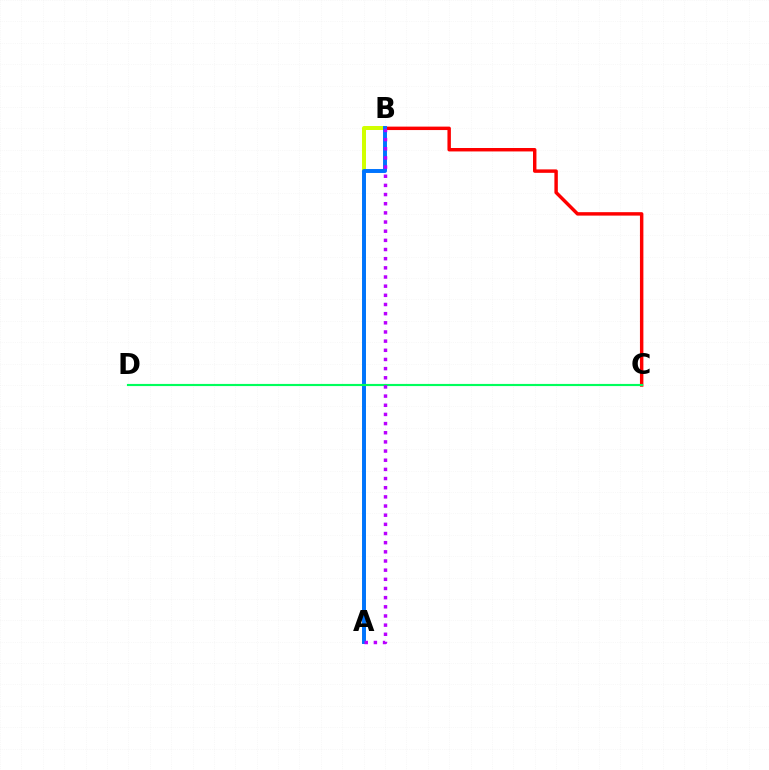{('A', 'B'): [{'color': '#d1ff00', 'line_style': 'solid', 'thickness': 2.88}, {'color': '#0074ff', 'line_style': 'solid', 'thickness': 2.84}, {'color': '#b900ff', 'line_style': 'dotted', 'thickness': 2.49}], ('B', 'C'): [{'color': '#ff0000', 'line_style': 'solid', 'thickness': 2.48}], ('C', 'D'): [{'color': '#00ff5c', 'line_style': 'solid', 'thickness': 1.54}]}